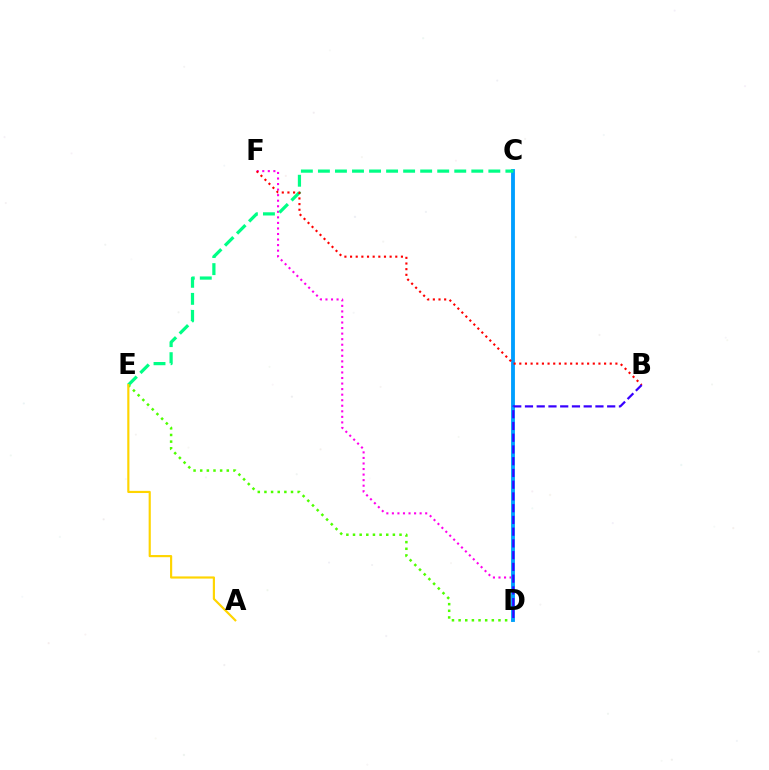{('D', 'E'): [{'color': '#4fff00', 'line_style': 'dotted', 'thickness': 1.81}], ('D', 'F'): [{'color': '#ff00ed', 'line_style': 'dotted', 'thickness': 1.51}], ('C', 'D'): [{'color': '#009eff', 'line_style': 'solid', 'thickness': 2.77}], ('C', 'E'): [{'color': '#00ff86', 'line_style': 'dashed', 'thickness': 2.32}], ('B', 'F'): [{'color': '#ff0000', 'line_style': 'dotted', 'thickness': 1.54}], ('B', 'D'): [{'color': '#3700ff', 'line_style': 'dashed', 'thickness': 1.6}], ('A', 'E'): [{'color': '#ffd500', 'line_style': 'solid', 'thickness': 1.56}]}